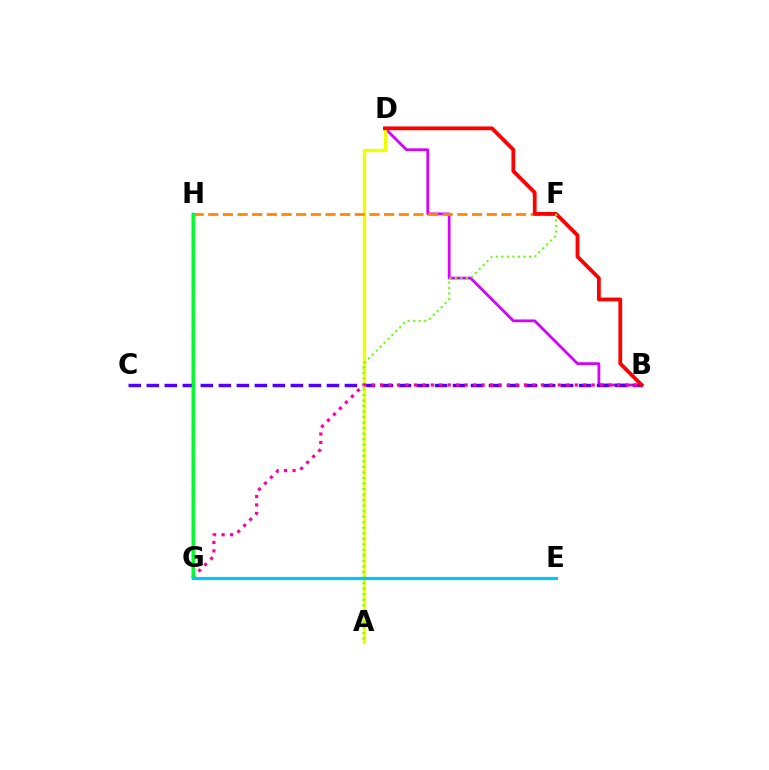{('B', 'D'): [{'color': '#d600ff', 'line_style': 'solid', 'thickness': 1.98}, {'color': '#ff0000', 'line_style': 'solid', 'thickness': 2.73}], ('B', 'C'): [{'color': '#4f00ff', 'line_style': 'dashed', 'thickness': 2.45}], ('A', 'D'): [{'color': '#eeff00', 'line_style': 'solid', 'thickness': 2.41}], ('F', 'H'): [{'color': '#ff8800', 'line_style': 'dashed', 'thickness': 1.99}], ('G', 'H'): [{'color': '#003fff', 'line_style': 'solid', 'thickness': 1.77}, {'color': '#00ffaf', 'line_style': 'dashed', 'thickness': 1.77}, {'color': '#00ff27', 'line_style': 'solid', 'thickness': 2.09}], ('A', 'F'): [{'color': '#66ff00', 'line_style': 'dotted', 'thickness': 1.5}], ('B', 'G'): [{'color': '#ff00a0', 'line_style': 'dotted', 'thickness': 2.3}], ('E', 'G'): [{'color': '#00c7ff', 'line_style': 'solid', 'thickness': 2.31}]}